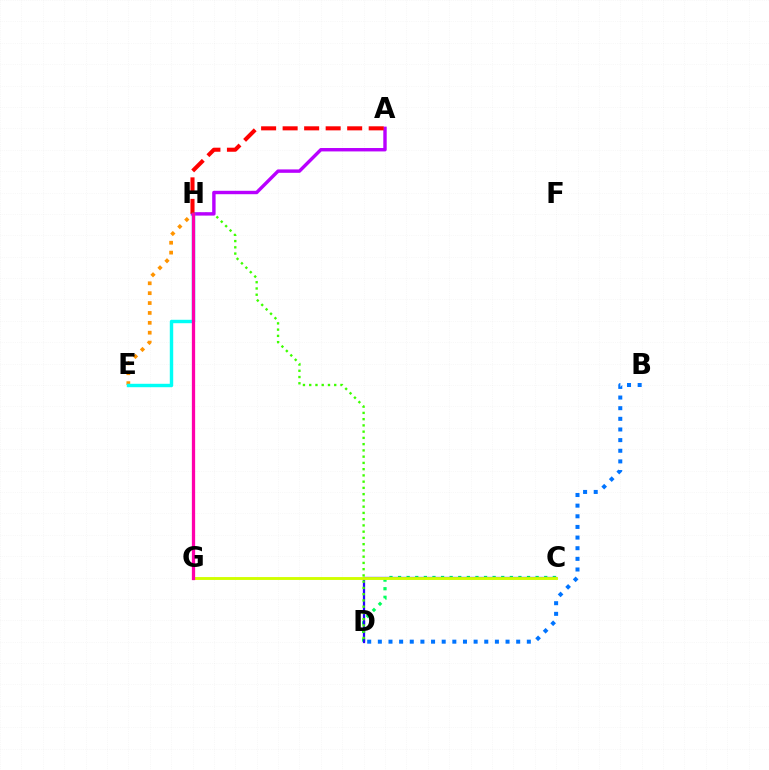{('C', 'D'): [{'color': '#00ff5c', 'line_style': 'dotted', 'thickness': 2.34}, {'color': '#2500ff', 'line_style': 'solid', 'thickness': 1.63}], ('E', 'H'): [{'color': '#ff9400', 'line_style': 'dotted', 'thickness': 2.69}, {'color': '#00fff6', 'line_style': 'solid', 'thickness': 2.46}], ('C', 'G'): [{'color': '#d1ff00', 'line_style': 'solid', 'thickness': 2.08}], ('D', 'H'): [{'color': '#3dff00', 'line_style': 'dotted', 'thickness': 1.7}], ('B', 'D'): [{'color': '#0074ff', 'line_style': 'dotted', 'thickness': 2.89}], ('A', 'H'): [{'color': '#b900ff', 'line_style': 'solid', 'thickness': 2.45}, {'color': '#ff0000', 'line_style': 'dashed', 'thickness': 2.92}], ('G', 'H'): [{'color': '#ff00ac', 'line_style': 'solid', 'thickness': 2.36}]}